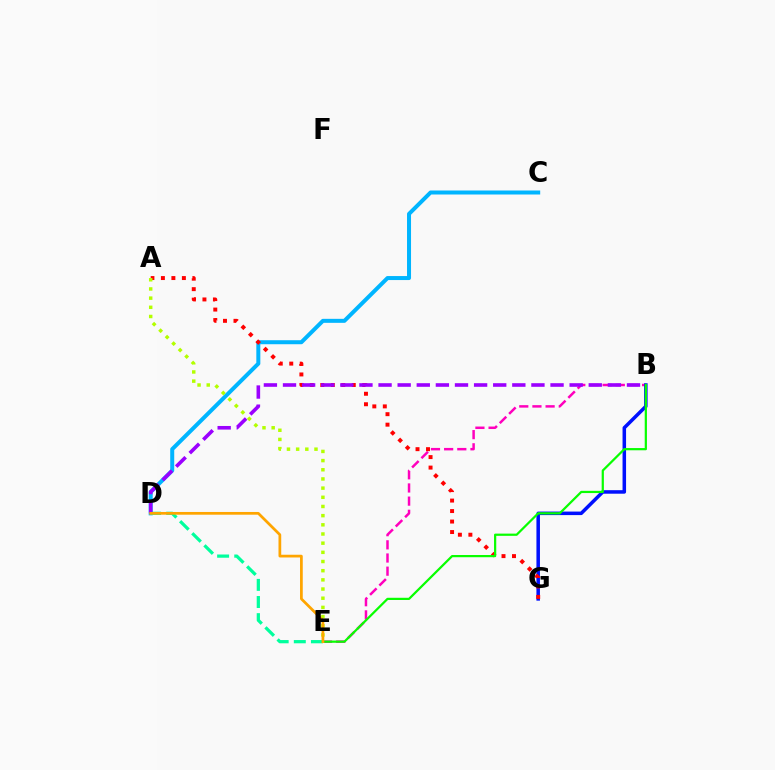{('C', 'D'): [{'color': '#00b5ff', 'line_style': 'solid', 'thickness': 2.88}], ('B', 'E'): [{'color': '#ff00bd', 'line_style': 'dashed', 'thickness': 1.79}, {'color': '#08ff00', 'line_style': 'solid', 'thickness': 1.6}], ('D', 'E'): [{'color': '#00ff9d', 'line_style': 'dashed', 'thickness': 2.33}, {'color': '#ffa500', 'line_style': 'solid', 'thickness': 1.97}], ('B', 'G'): [{'color': '#0010ff', 'line_style': 'solid', 'thickness': 2.54}], ('A', 'G'): [{'color': '#ff0000', 'line_style': 'dotted', 'thickness': 2.85}], ('B', 'D'): [{'color': '#9b00ff', 'line_style': 'dashed', 'thickness': 2.6}], ('A', 'E'): [{'color': '#b3ff00', 'line_style': 'dotted', 'thickness': 2.49}]}